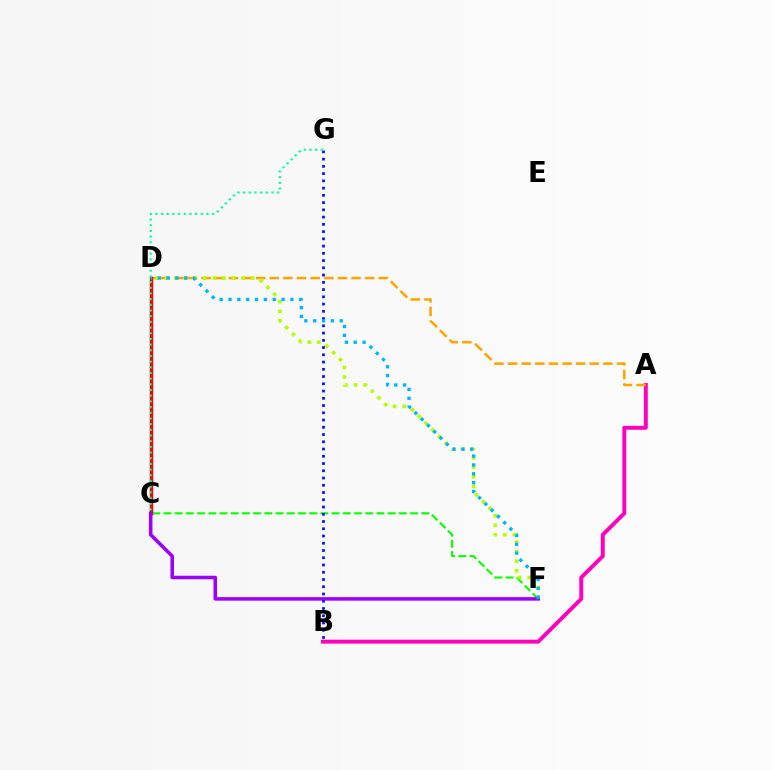{('A', 'B'): [{'color': '#ff00bd', 'line_style': 'solid', 'thickness': 2.82}], ('A', 'D'): [{'color': '#ffa500', 'line_style': 'dashed', 'thickness': 1.85}], ('C', 'F'): [{'color': '#08ff00', 'line_style': 'dashed', 'thickness': 1.52}, {'color': '#9b00ff', 'line_style': 'solid', 'thickness': 2.55}], ('D', 'F'): [{'color': '#b3ff00', 'line_style': 'dotted', 'thickness': 2.6}, {'color': '#00b5ff', 'line_style': 'dotted', 'thickness': 2.4}], ('C', 'D'): [{'color': '#ff0000', 'line_style': 'solid', 'thickness': 2.45}], ('B', 'G'): [{'color': '#0010ff', 'line_style': 'dotted', 'thickness': 1.97}], ('C', 'G'): [{'color': '#00ff9d', 'line_style': 'dotted', 'thickness': 1.54}]}